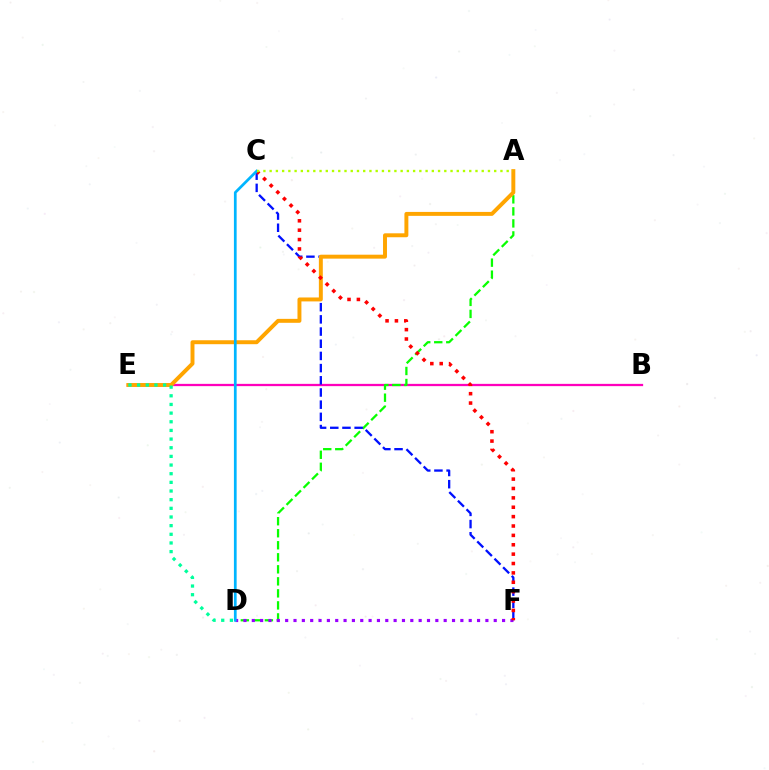{('B', 'E'): [{'color': '#ff00bd', 'line_style': 'solid', 'thickness': 1.64}], ('A', 'D'): [{'color': '#08ff00', 'line_style': 'dashed', 'thickness': 1.63}], ('D', 'F'): [{'color': '#9b00ff', 'line_style': 'dotted', 'thickness': 2.27}], ('C', 'F'): [{'color': '#0010ff', 'line_style': 'dashed', 'thickness': 1.66}, {'color': '#ff0000', 'line_style': 'dotted', 'thickness': 2.55}], ('A', 'E'): [{'color': '#ffa500', 'line_style': 'solid', 'thickness': 2.84}], ('C', 'D'): [{'color': '#00b5ff', 'line_style': 'solid', 'thickness': 1.96}], ('A', 'C'): [{'color': '#b3ff00', 'line_style': 'dotted', 'thickness': 1.69}], ('D', 'E'): [{'color': '#00ff9d', 'line_style': 'dotted', 'thickness': 2.35}]}